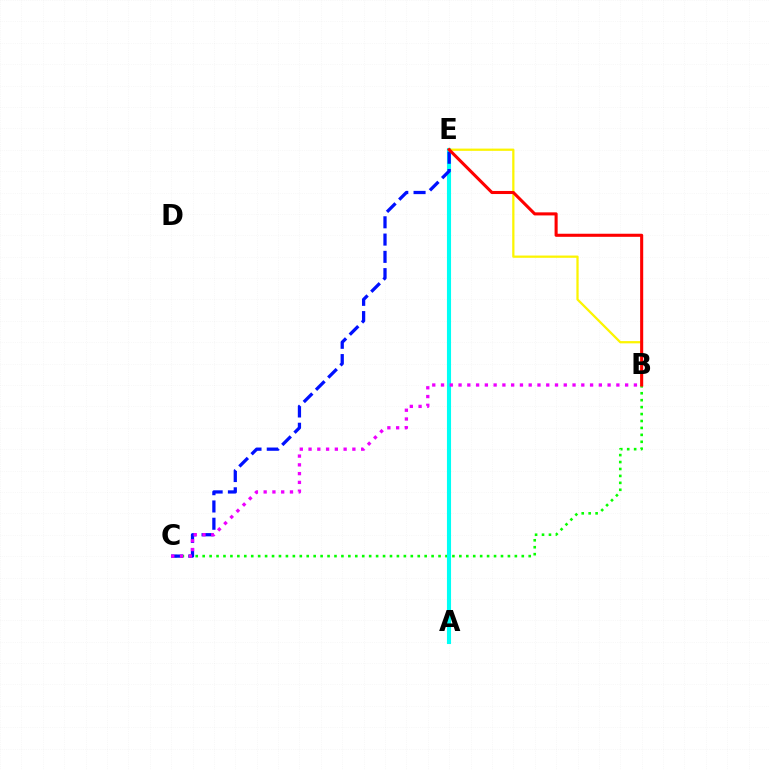{('B', 'C'): [{'color': '#08ff00', 'line_style': 'dotted', 'thickness': 1.88}, {'color': '#ee00ff', 'line_style': 'dotted', 'thickness': 2.38}], ('A', 'E'): [{'color': '#00fff6', 'line_style': 'solid', 'thickness': 2.95}], ('C', 'E'): [{'color': '#0010ff', 'line_style': 'dashed', 'thickness': 2.35}], ('B', 'E'): [{'color': '#fcf500', 'line_style': 'solid', 'thickness': 1.62}, {'color': '#ff0000', 'line_style': 'solid', 'thickness': 2.21}]}